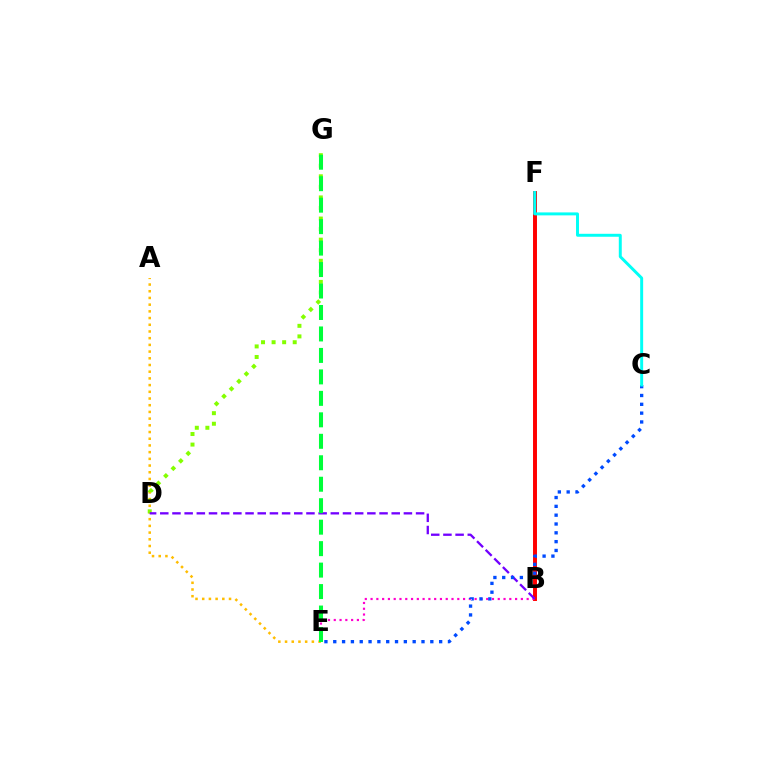{('A', 'E'): [{'color': '#ffbd00', 'line_style': 'dotted', 'thickness': 1.82}], ('D', 'G'): [{'color': '#84ff00', 'line_style': 'dotted', 'thickness': 2.87}], ('B', 'F'): [{'color': '#ff0000', 'line_style': 'solid', 'thickness': 2.84}], ('B', 'E'): [{'color': '#ff00cf', 'line_style': 'dotted', 'thickness': 1.57}], ('B', 'D'): [{'color': '#7200ff', 'line_style': 'dashed', 'thickness': 1.65}], ('C', 'E'): [{'color': '#004bff', 'line_style': 'dotted', 'thickness': 2.4}], ('C', 'F'): [{'color': '#00fff6', 'line_style': 'solid', 'thickness': 2.13}], ('E', 'G'): [{'color': '#00ff39', 'line_style': 'dashed', 'thickness': 2.92}]}